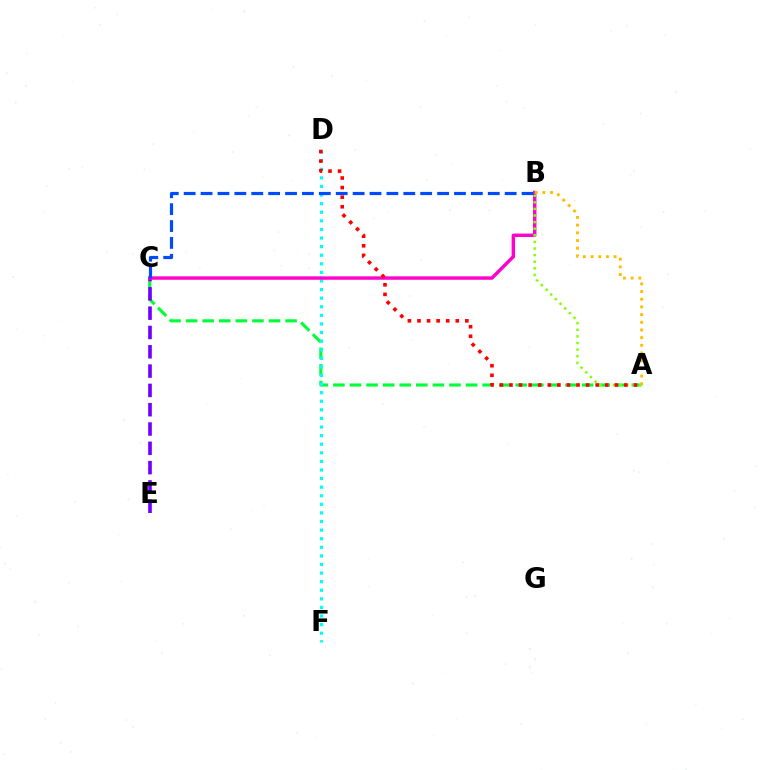{('A', 'C'): [{'color': '#00ff39', 'line_style': 'dashed', 'thickness': 2.25}], ('C', 'E'): [{'color': '#7200ff', 'line_style': 'dashed', 'thickness': 2.62}], ('D', 'F'): [{'color': '#00fff6', 'line_style': 'dotted', 'thickness': 2.33}], ('B', 'C'): [{'color': '#ff00cf', 'line_style': 'solid', 'thickness': 2.46}, {'color': '#004bff', 'line_style': 'dashed', 'thickness': 2.3}], ('A', 'B'): [{'color': '#84ff00', 'line_style': 'dotted', 'thickness': 1.79}, {'color': '#ffbd00', 'line_style': 'dotted', 'thickness': 2.09}], ('A', 'D'): [{'color': '#ff0000', 'line_style': 'dotted', 'thickness': 2.6}]}